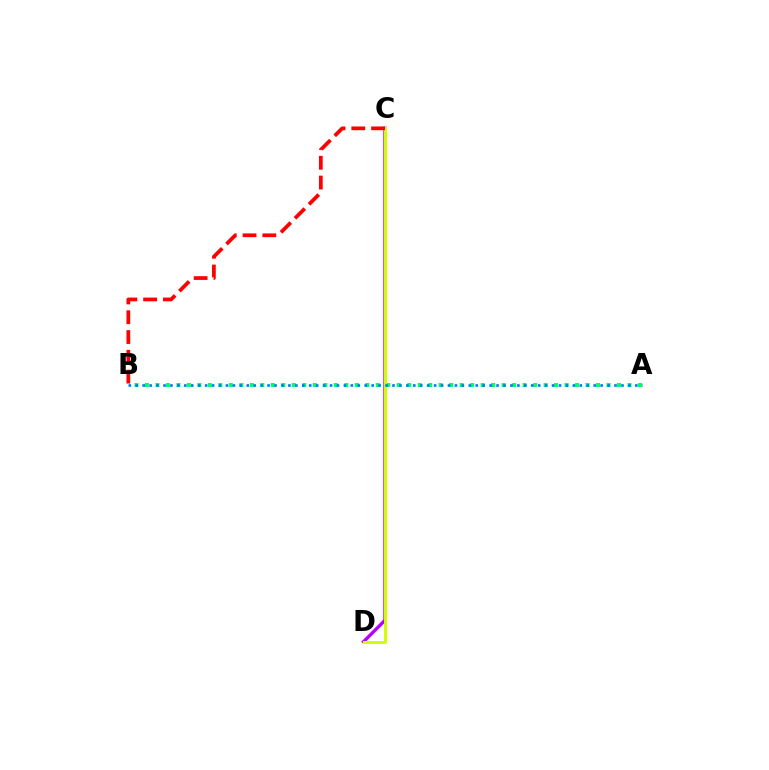{('A', 'B'): [{'color': '#00ff5c', 'line_style': 'dotted', 'thickness': 2.85}, {'color': '#0074ff', 'line_style': 'dotted', 'thickness': 1.89}], ('C', 'D'): [{'color': '#b900ff', 'line_style': 'solid', 'thickness': 2.42}, {'color': '#d1ff00', 'line_style': 'solid', 'thickness': 2.15}], ('B', 'C'): [{'color': '#ff0000', 'line_style': 'dashed', 'thickness': 2.69}]}